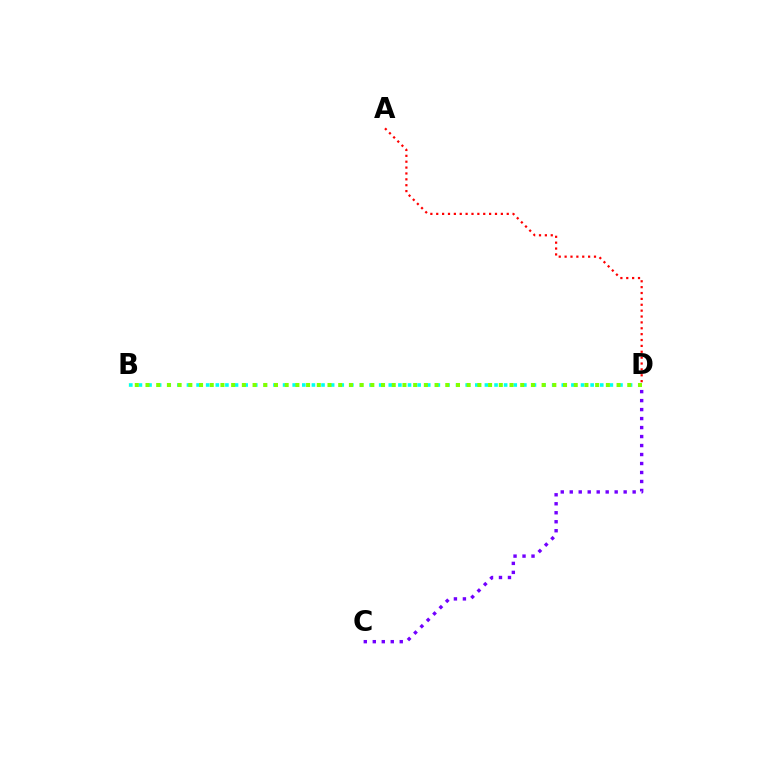{('B', 'D'): [{'color': '#00fff6', 'line_style': 'dotted', 'thickness': 2.61}, {'color': '#84ff00', 'line_style': 'dotted', 'thickness': 2.91}], ('A', 'D'): [{'color': '#ff0000', 'line_style': 'dotted', 'thickness': 1.6}], ('C', 'D'): [{'color': '#7200ff', 'line_style': 'dotted', 'thickness': 2.44}]}